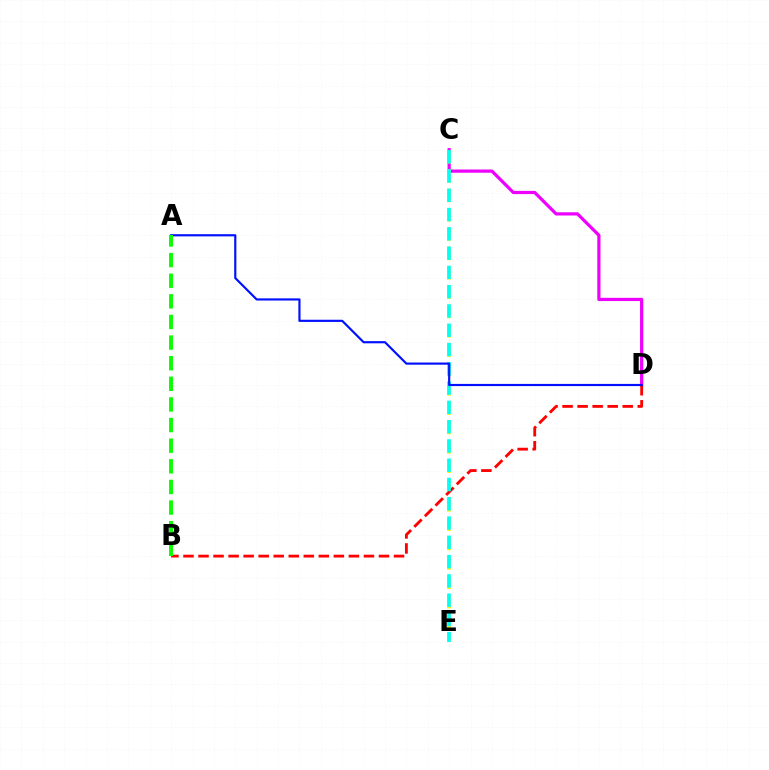{('C', 'D'): [{'color': '#ee00ff', 'line_style': 'solid', 'thickness': 2.32}], ('C', 'E'): [{'color': '#fcf500', 'line_style': 'dashed', 'thickness': 2.63}, {'color': '#00fff6', 'line_style': 'dashed', 'thickness': 2.62}], ('B', 'D'): [{'color': '#ff0000', 'line_style': 'dashed', 'thickness': 2.04}], ('A', 'D'): [{'color': '#0010ff', 'line_style': 'solid', 'thickness': 1.56}], ('A', 'B'): [{'color': '#08ff00', 'line_style': 'dashed', 'thickness': 2.8}]}